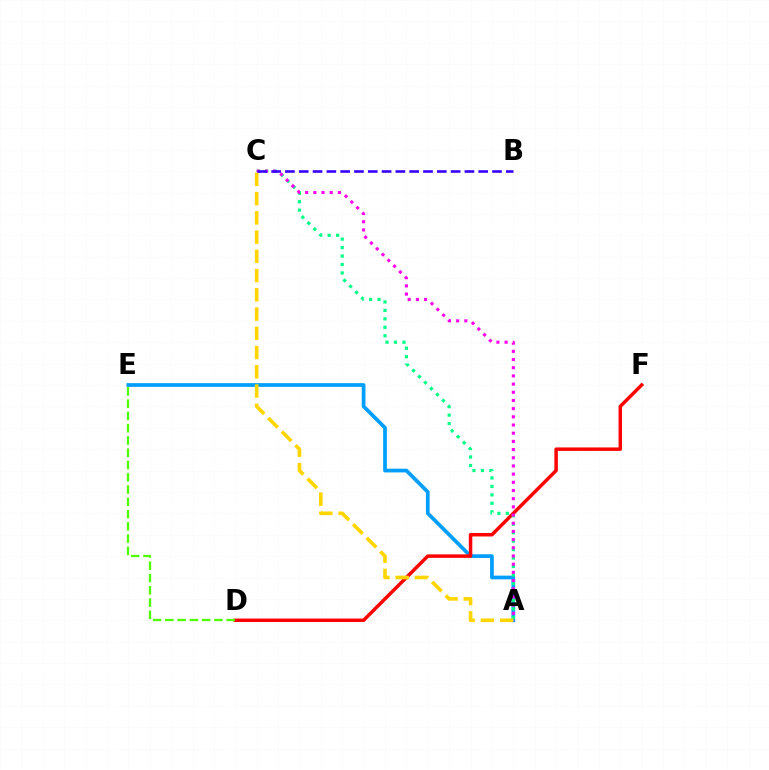{('A', 'E'): [{'color': '#009eff', 'line_style': 'solid', 'thickness': 2.68}], ('D', 'F'): [{'color': '#ff0000', 'line_style': 'solid', 'thickness': 2.5}], ('A', 'C'): [{'color': '#00ff86', 'line_style': 'dotted', 'thickness': 2.3}, {'color': '#ff00ed', 'line_style': 'dotted', 'thickness': 2.22}, {'color': '#ffd500', 'line_style': 'dashed', 'thickness': 2.61}], ('D', 'E'): [{'color': '#4fff00', 'line_style': 'dashed', 'thickness': 1.67}], ('B', 'C'): [{'color': '#3700ff', 'line_style': 'dashed', 'thickness': 1.88}]}